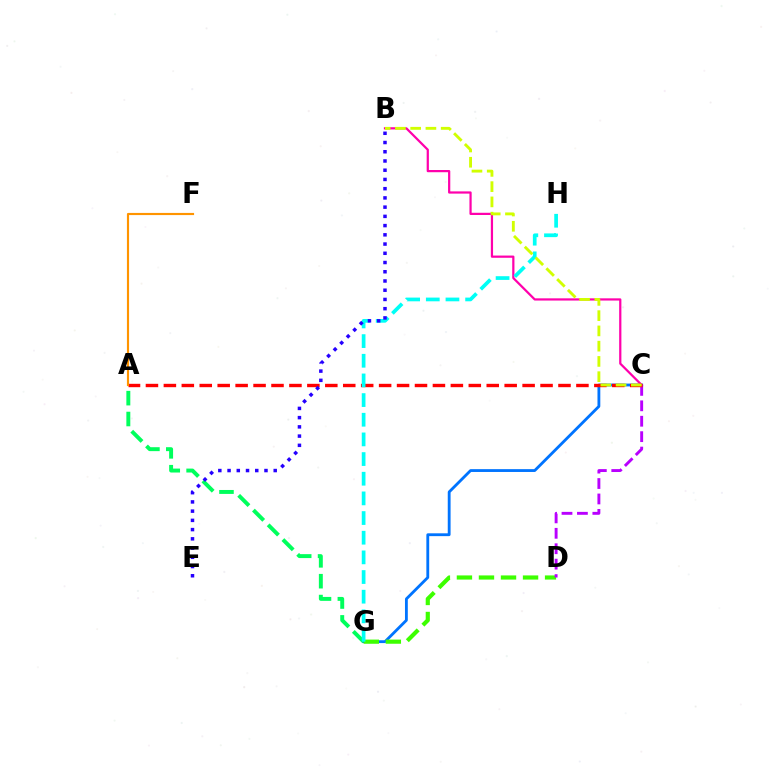{('C', 'G'): [{'color': '#0074ff', 'line_style': 'solid', 'thickness': 2.04}], ('B', 'C'): [{'color': '#ff00ac', 'line_style': 'solid', 'thickness': 1.6}, {'color': '#d1ff00', 'line_style': 'dashed', 'thickness': 2.07}], ('D', 'G'): [{'color': '#3dff00', 'line_style': 'dashed', 'thickness': 2.99}], ('C', 'D'): [{'color': '#b900ff', 'line_style': 'dashed', 'thickness': 2.1}], ('A', 'G'): [{'color': '#00ff5c', 'line_style': 'dashed', 'thickness': 2.83}], ('A', 'C'): [{'color': '#ff0000', 'line_style': 'dashed', 'thickness': 2.44}], ('G', 'H'): [{'color': '#00fff6', 'line_style': 'dashed', 'thickness': 2.67}], ('B', 'E'): [{'color': '#2500ff', 'line_style': 'dotted', 'thickness': 2.51}], ('A', 'F'): [{'color': '#ff9400', 'line_style': 'solid', 'thickness': 1.55}]}